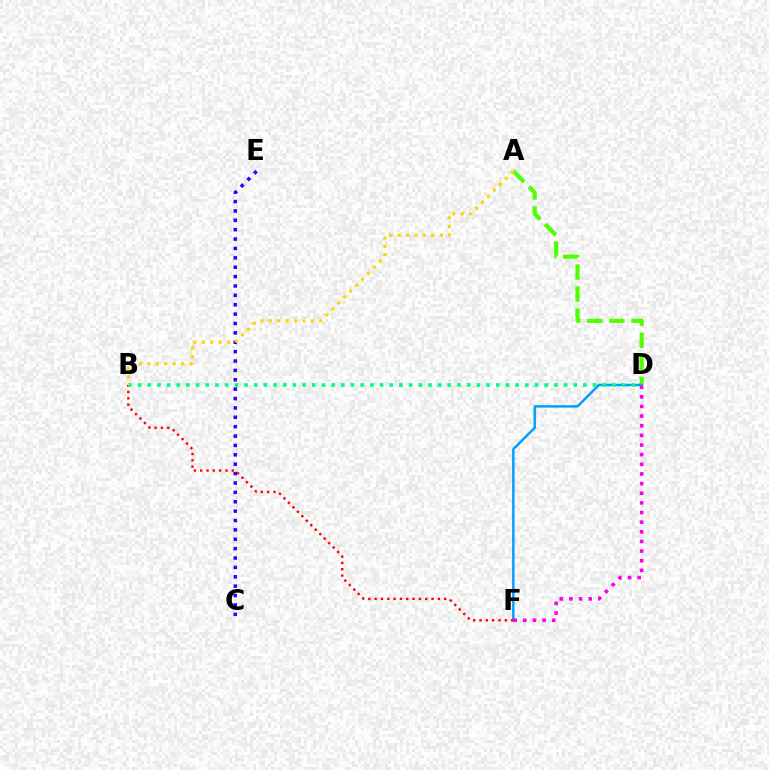{('A', 'D'): [{'color': '#4fff00', 'line_style': 'dashed', 'thickness': 3.0}], ('C', 'E'): [{'color': '#3700ff', 'line_style': 'dotted', 'thickness': 2.55}], ('D', 'F'): [{'color': '#009eff', 'line_style': 'solid', 'thickness': 1.76}, {'color': '#ff00ed', 'line_style': 'dotted', 'thickness': 2.62}], ('B', 'F'): [{'color': '#ff0000', 'line_style': 'dotted', 'thickness': 1.72}], ('B', 'D'): [{'color': '#00ff86', 'line_style': 'dotted', 'thickness': 2.63}], ('A', 'B'): [{'color': '#ffd500', 'line_style': 'dotted', 'thickness': 2.29}]}